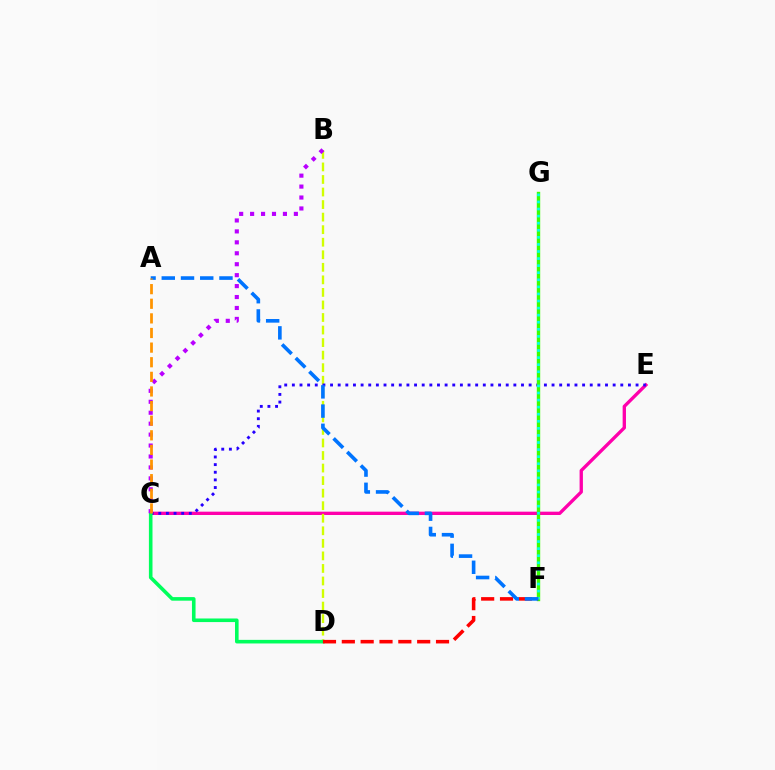{('C', 'E'): [{'color': '#ff00ac', 'line_style': 'solid', 'thickness': 2.4}, {'color': '#2500ff', 'line_style': 'dotted', 'thickness': 2.08}], ('B', 'D'): [{'color': '#d1ff00', 'line_style': 'dashed', 'thickness': 1.7}], ('F', 'G'): [{'color': '#3dff00', 'line_style': 'solid', 'thickness': 2.44}, {'color': '#00fff6', 'line_style': 'dotted', 'thickness': 1.92}], ('C', 'D'): [{'color': '#00ff5c', 'line_style': 'solid', 'thickness': 2.59}], ('B', 'C'): [{'color': '#b900ff', 'line_style': 'dotted', 'thickness': 2.97}], ('D', 'F'): [{'color': '#ff0000', 'line_style': 'dashed', 'thickness': 2.56}], ('A', 'F'): [{'color': '#0074ff', 'line_style': 'dashed', 'thickness': 2.61}], ('A', 'C'): [{'color': '#ff9400', 'line_style': 'dashed', 'thickness': 1.99}]}